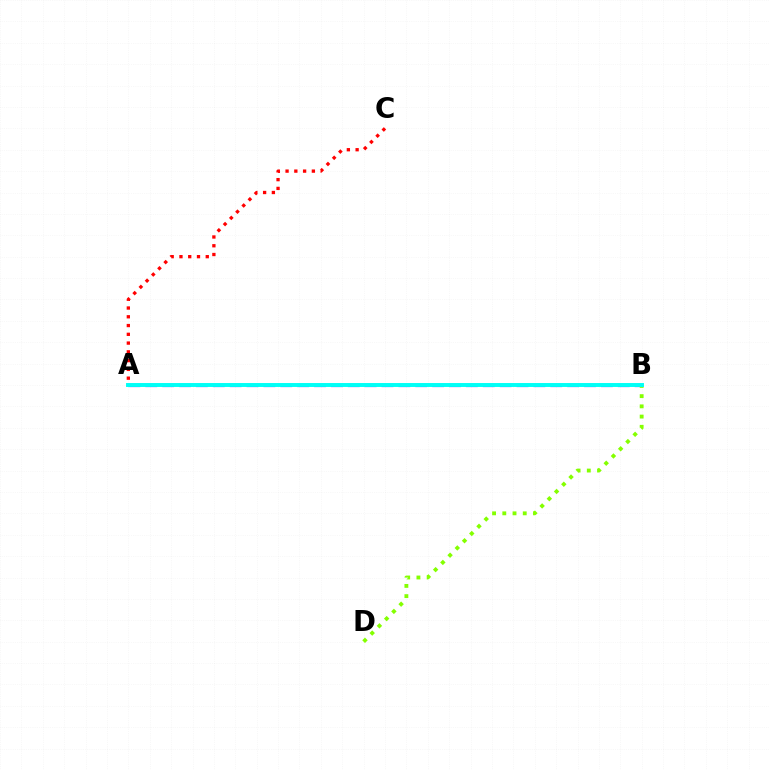{('A', 'C'): [{'color': '#ff0000', 'line_style': 'dotted', 'thickness': 2.38}], ('A', 'B'): [{'color': '#7200ff', 'line_style': 'dashed', 'thickness': 2.29}, {'color': '#00fff6', 'line_style': 'solid', 'thickness': 2.83}], ('B', 'D'): [{'color': '#84ff00', 'line_style': 'dotted', 'thickness': 2.78}]}